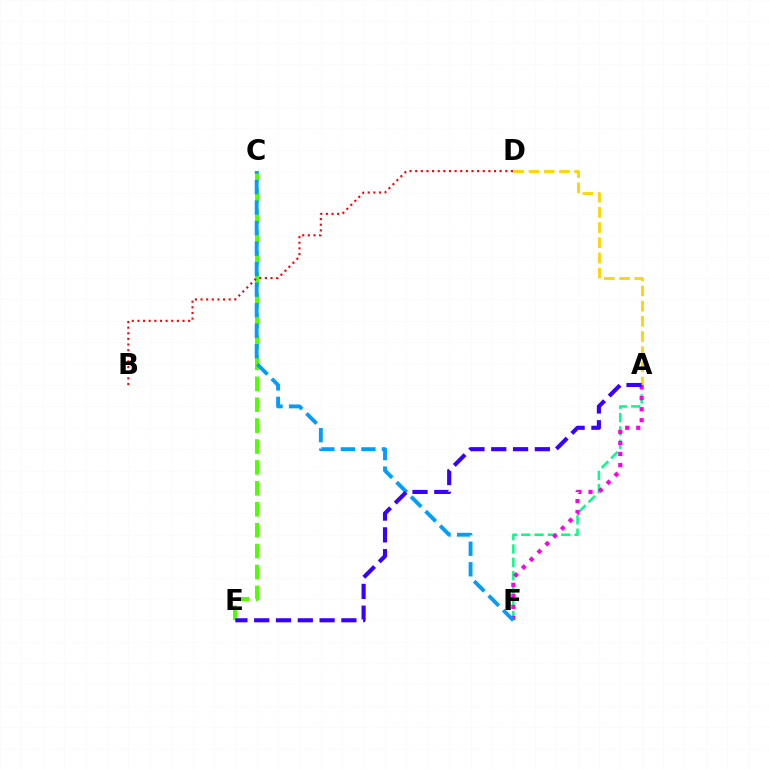{('C', 'E'): [{'color': '#4fff00', 'line_style': 'dashed', 'thickness': 2.84}], ('A', 'D'): [{'color': '#ffd500', 'line_style': 'dashed', 'thickness': 2.06}], ('A', 'F'): [{'color': '#00ff86', 'line_style': 'dashed', 'thickness': 1.81}, {'color': '#ff00ed', 'line_style': 'dotted', 'thickness': 3.0}], ('B', 'D'): [{'color': '#ff0000', 'line_style': 'dotted', 'thickness': 1.53}], ('C', 'F'): [{'color': '#009eff', 'line_style': 'dashed', 'thickness': 2.79}], ('A', 'E'): [{'color': '#3700ff', 'line_style': 'dashed', 'thickness': 2.96}]}